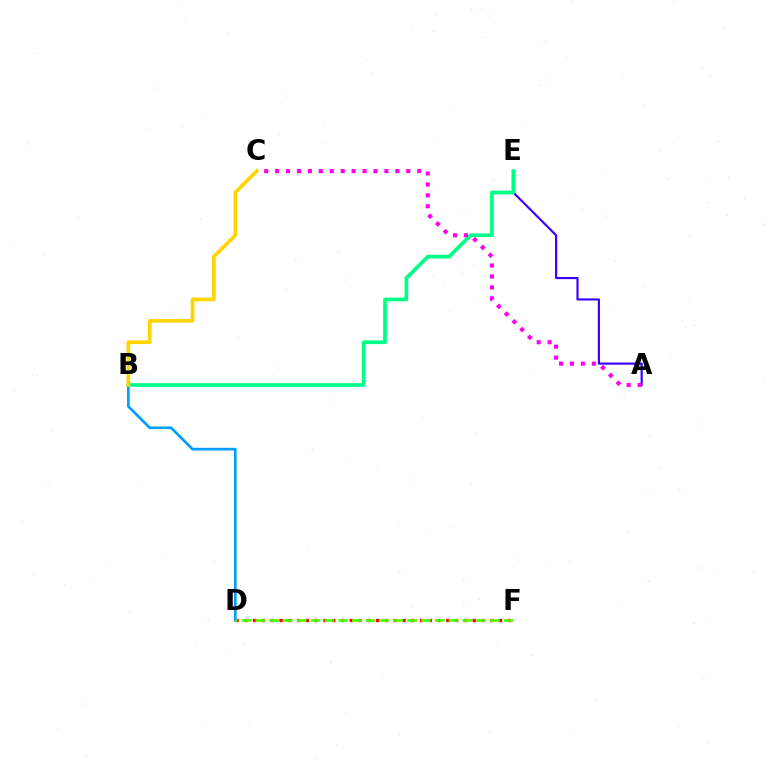{('A', 'E'): [{'color': '#3700ff', 'line_style': 'solid', 'thickness': 1.56}], ('D', 'F'): [{'color': '#ff0000', 'line_style': 'dotted', 'thickness': 2.39}, {'color': '#4fff00', 'line_style': 'dashed', 'thickness': 1.87}], ('B', 'D'): [{'color': '#009eff', 'line_style': 'solid', 'thickness': 1.93}], ('B', 'E'): [{'color': '#00ff86', 'line_style': 'solid', 'thickness': 2.67}], ('A', 'C'): [{'color': '#ff00ed', 'line_style': 'dotted', 'thickness': 2.97}], ('B', 'C'): [{'color': '#ffd500', 'line_style': 'solid', 'thickness': 2.65}]}